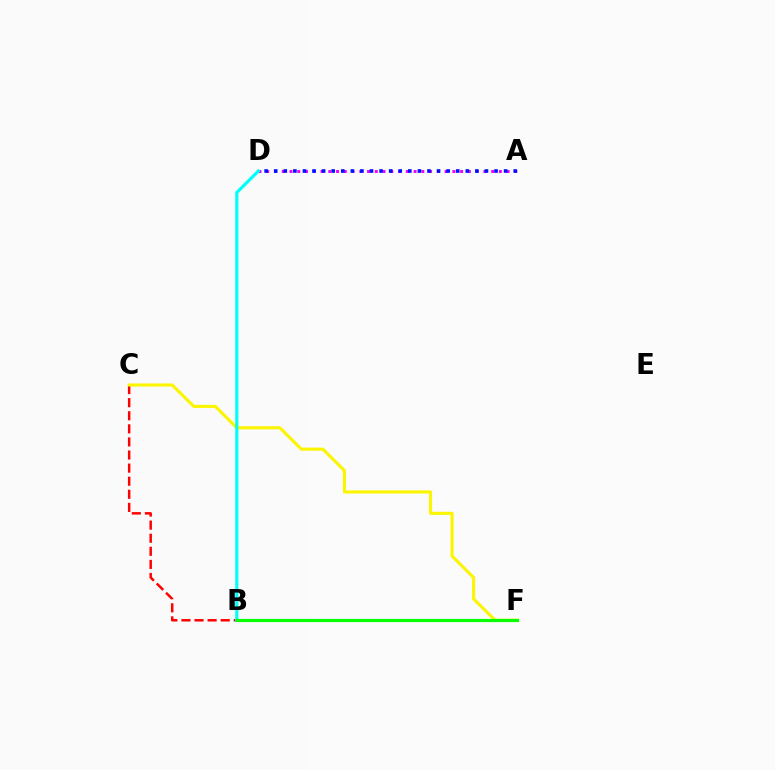{('A', 'D'): [{'color': '#ee00ff', 'line_style': 'dotted', 'thickness': 2.11}, {'color': '#0010ff', 'line_style': 'dotted', 'thickness': 2.6}], ('C', 'F'): [{'color': '#ff0000', 'line_style': 'dashed', 'thickness': 1.78}, {'color': '#fcf500', 'line_style': 'solid', 'thickness': 2.23}], ('B', 'D'): [{'color': '#00fff6', 'line_style': 'solid', 'thickness': 2.29}], ('B', 'F'): [{'color': '#08ff00', 'line_style': 'solid', 'thickness': 2.29}]}